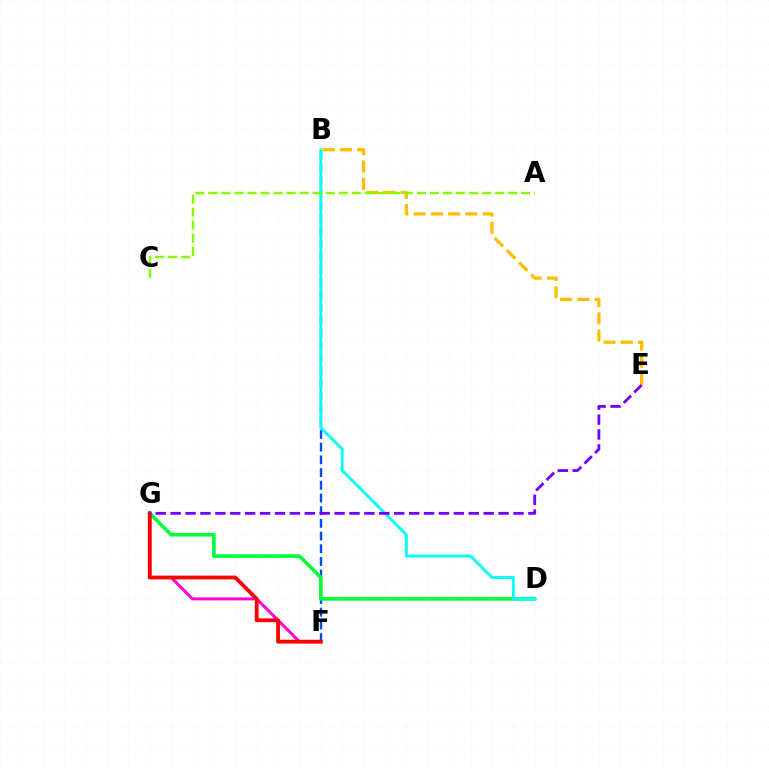{('B', 'F'): [{'color': '#004bff', 'line_style': 'dashed', 'thickness': 1.72}], ('F', 'G'): [{'color': '#ff00cf', 'line_style': 'solid', 'thickness': 2.15}, {'color': '#ff0000', 'line_style': 'solid', 'thickness': 2.74}], ('D', 'G'): [{'color': '#00ff39', 'line_style': 'solid', 'thickness': 2.6}], ('B', 'E'): [{'color': '#ffbd00', 'line_style': 'dashed', 'thickness': 2.34}], ('B', 'D'): [{'color': '#00fff6', 'line_style': 'solid', 'thickness': 2.03}], ('E', 'G'): [{'color': '#7200ff', 'line_style': 'dashed', 'thickness': 2.03}], ('A', 'C'): [{'color': '#84ff00', 'line_style': 'dashed', 'thickness': 1.77}]}